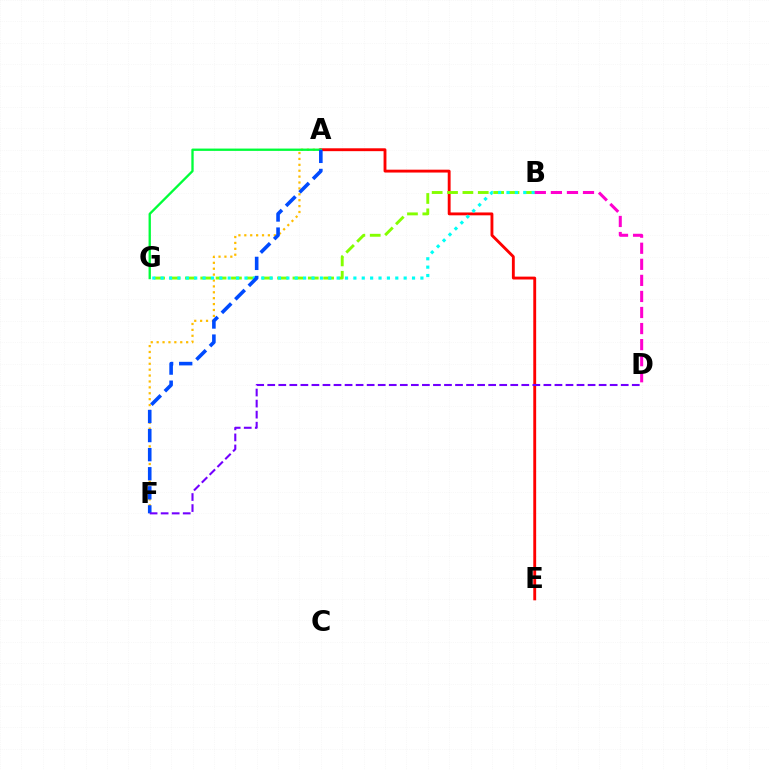{('A', 'F'): [{'color': '#ffbd00', 'line_style': 'dotted', 'thickness': 1.6}, {'color': '#004bff', 'line_style': 'dashed', 'thickness': 2.59}], ('A', 'E'): [{'color': '#ff0000', 'line_style': 'solid', 'thickness': 2.06}], ('B', 'G'): [{'color': '#84ff00', 'line_style': 'dashed', 'thickness': 2.09}, {'color': '#00fff6', 'line_style': 'dotted', 'thickness': 2.28}], ('A', 'G'): [{'color': '#00ff39', 'line_style': 'solid', 'thickness': 1.67}], ('B', 'D'): [{'color': '#ff00cf', 'line_style': 'dashed', 'thickness': 2.18}], ('D', 'F'): [{'color': '#7200ff', 'line_style': 'dashed', 'thickness': 1.5}]}